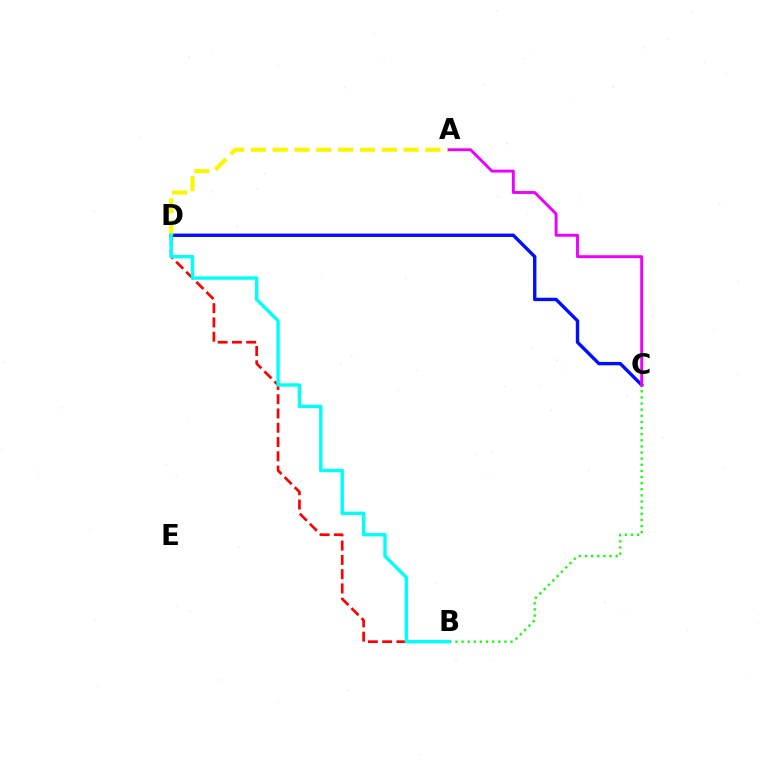{('B', 'D'): [{'color': '#ff0000', 'line_style': 'dashed', 'thickness': 1.94}, {'color': '#00fff6', 'line_style': 'solid', 'thickness': 2.46}], ('C', 'D'): [{'color': '#0010ff', 'line_style': 'solid', 'thickness': 2.44}], ('A', 'D'): [{'color': '#fcf500', 'line_style': 'dashed', 'thickness': 2.96}], ('B', 'C'): [{'color': '#08ff00', 'line_style': 'dotted', 'thickness': 1.66}], ('A', 'C'): [{'color': '#ee00ff', 'line_style': 'solid', 'thickness': 2.09}]}